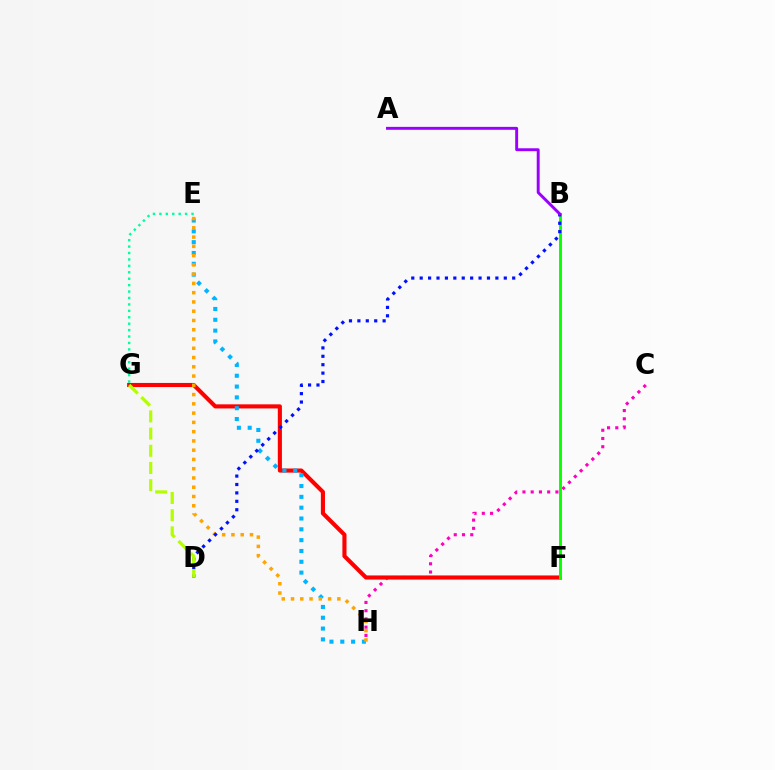{('E', 'G'): [{'color': '#00ff9d', 'line_style': 'dotted', 'thickness': 1.75}], ('C', 'H'): [{'color': '#ff00bd', 'line_style': 'dotted', 'thickness': 2.24}], ('F', 'G'): [{'color': '#ff0000', 'line_style': 'solid', 'thickness': 2.96}], ('B', 'F'): [{'color': '#08ff00', 'line_style': 'solid', 'thickness': 2.07}], ('E', 'H'): [{'color': '#00b5ff', 'line_style': 'dotted', 'thickness': 2.94}, {'color': '#ffa500', 'line_style': 'dotted', 'thickness': 2.52}], ('B', 'D'): [{'color': '#0010ff', 'line_style': 'dotted', 'thickness': 2.28}], ('D', 'G'): [{'color': '#b3ff00', 'line_style': 'dashed', 'thickness': 2.33}], ('A', 'B'): [{'color': '#9b00ff', 'line_style': 'solid', 'thickness': 2.1}]}